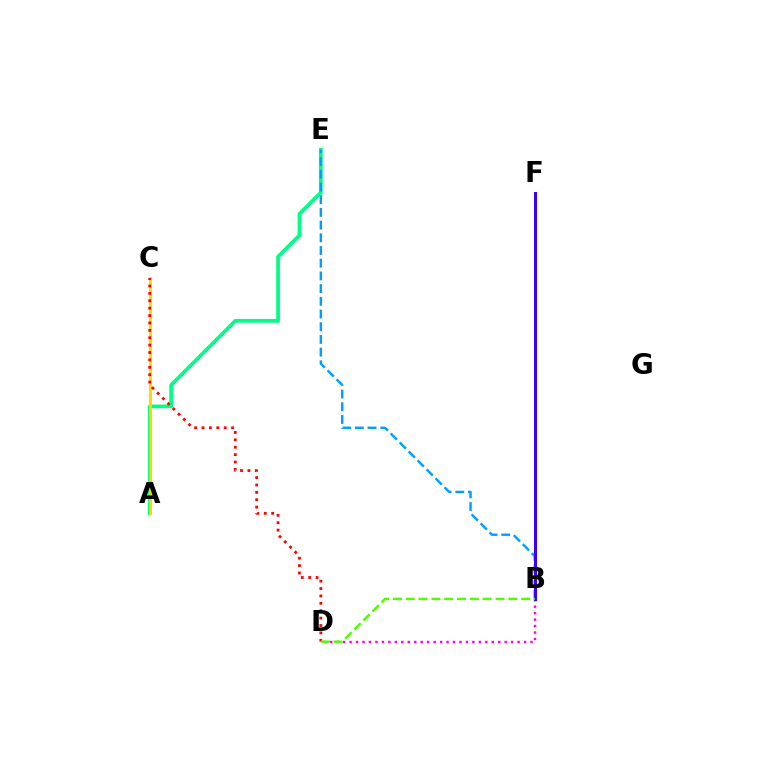{('B', 'D'): [{'color': '#ff00ed', 'line_style': 'dotted', 'thickness': 1.76}, {'color': '#4fff00', 'line_style': 'dashed', 'thickness': 1.74}], ('A', 'E'): [{'color': '#00ff86', 'line_style': 'solid', 'thickness': 2.68}], ('A', 'C'): [{'color': '#ffd500', 'line_style': 'solid', 'thickness': 2.07}], ('B', 'E'): [{'color': '#009eff', 'line_style': 'dashed', 'thickness': 1.73}], ('B', 'F'): [{'color': '#3700ff', 'line_style': 'solid', 'thickness': 2.17}], ('C', 'D'): [{'color': '#ff0000', 'line_style': 'dotted', 'thickness': 2.01}]}